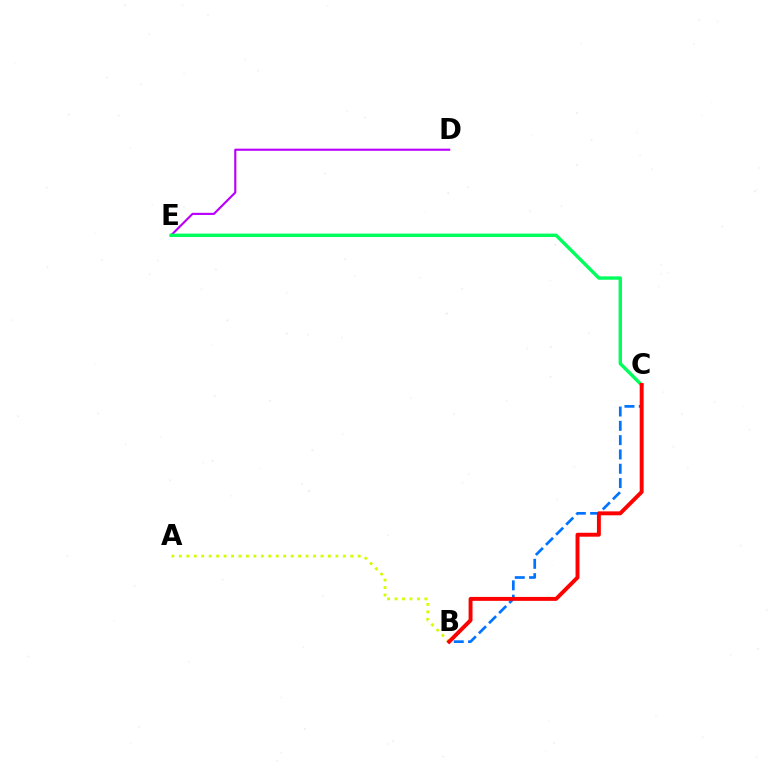{('B', 'C'): [{'color': '#0074ff', 'line_style': 'dashed', 'thickness': 1.94}, {'color': '#ff0000', 'line_style': 'solid', 'thickness': 2.82}], ('D', 'E'): [{'color': '#b900ff', 'line_style': 'solid', 'thickness': 1.54}], ('C', 'E'): [{'color': '#00ff5c', 'line_style': 'solid', 'thickness': 2.44}], ('A', 'B'): [{'color': '#d1ff00', 'line_style': 'dotted', 'thickness': 2.02}]}